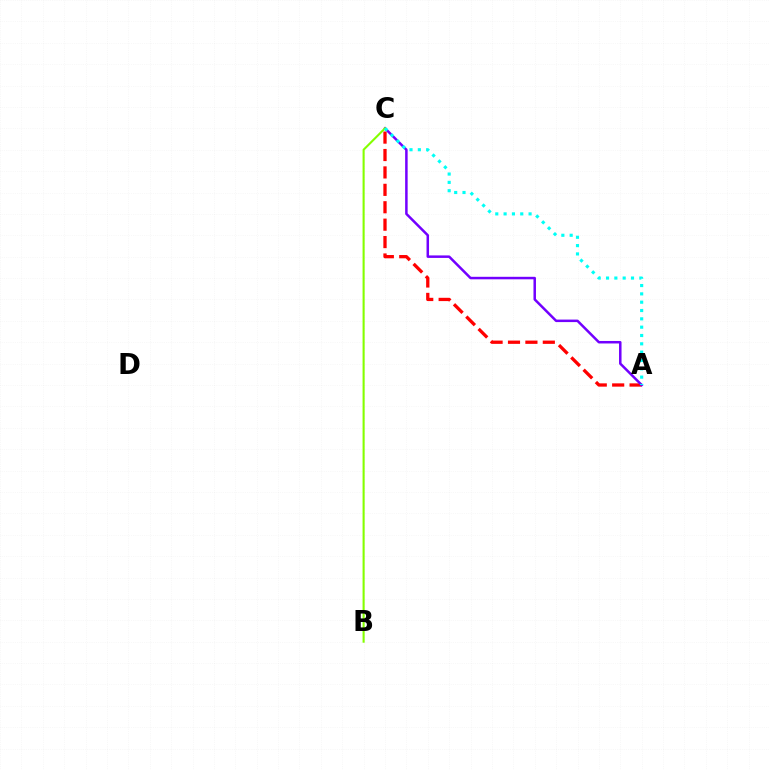{('A', 'C'): [{'color': '#ff0000', 'line_style': 'dashed', 'thickness': 2.37}, {'color': '#7200ff', 'line_style': 'solid', 'thickness': 1.8}, {'color': '#00fff6', 'line_style': 'dotted', 'thickness': 2.26}], ('B', 'C'): [{'color': '#84ff00', 'line_style': 'solid', 'thickness': 1.51}]}